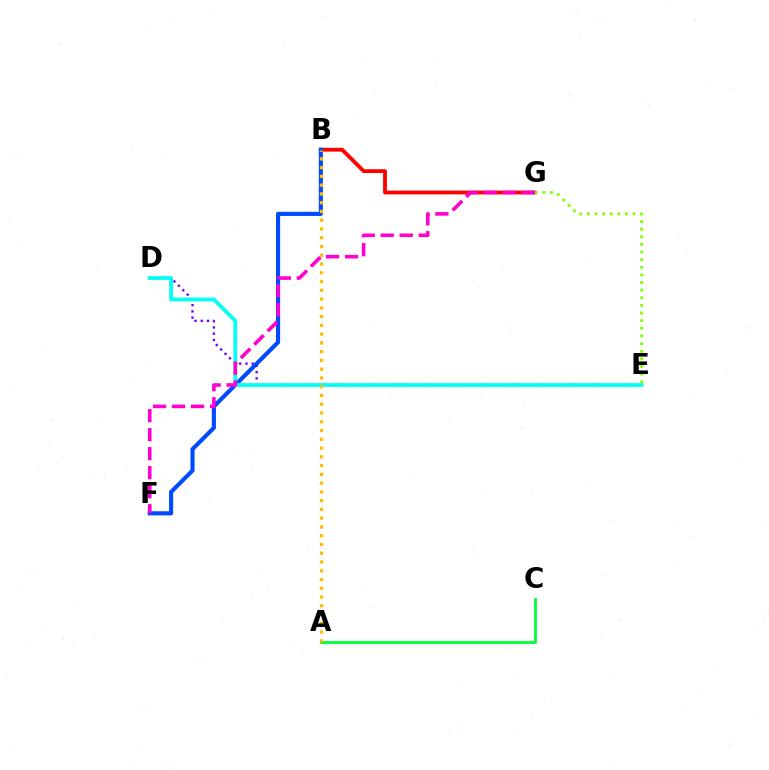{('D', 'E'): [{'color': '#7200ff', 'line_style': 'dotted', 'thickness': 1.7}, {'color': '#00fff6', 'line_style': 'solid', 'thickness': 2.7}], ('B', 'G'): [{'color': '#ff0000', 'line_style': 'solid', 'thickness': 2.74}], ('B', 'F'): [{'color': '#004bff', 'line_style': 'solid', 'thickness': 2.97}], ('E', 'G'): [{'color': '#84ff00', 'line_style': 'dotted', 'thickness': 2.07}], ('F', 'G'): [{'color': '#ff00cf', 'line_style': 'dashed', 'thickness': 2.58}], ('A', 'C'): [{'color': '#00ff39', 'line_style': 'solid', 'thickness': 2.04}], ('A', 'B'): [{'color': '#ffbd00', 'line_style': 'dotted', 'thickness': 2.38}]}